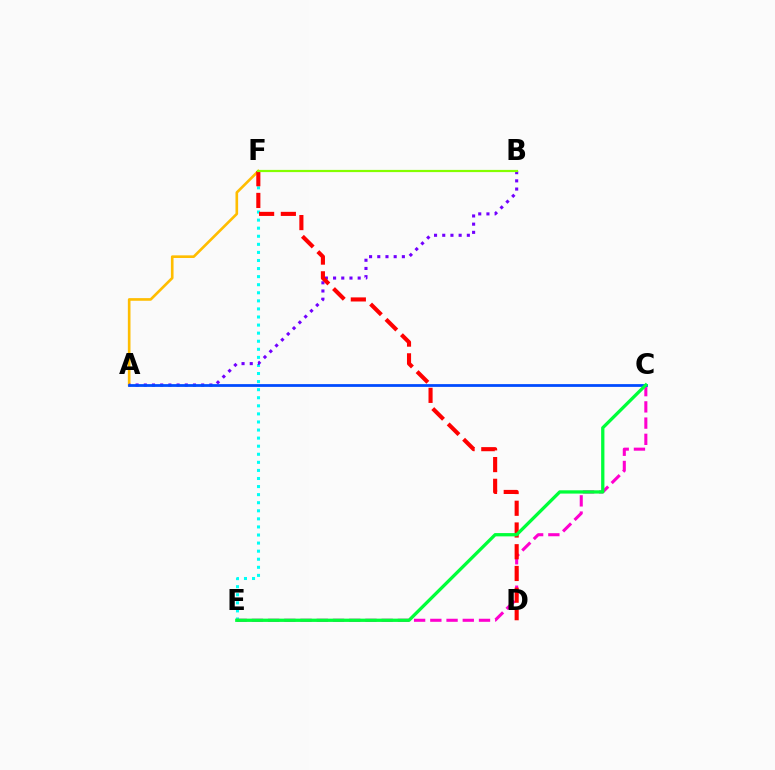{('E', 'F'): [{'color': '#00fff6', 'line_style': 'dotted', 'thickness': 2.19}], ('A', 'F'): [{'color': '#ffbd00', 'line_style': 'solid', 'thickness': 1.9}], ('A', 'B'): [{'color': '#7200ff', 'line_style': 'dotted', 'thickness': 2.23}], ('C', 'E'): [{'color': '#ff00cf', 'line_style': 'dashed', 'thickness': 2.2}, {'color': '#00ff39', 'line_style': 'solid', 'thickness': 2.36}], ('A', 'C'): [{'color': '#004bff', 'line_style': 'solid', 'thickness': 2.0}], ('D', 'F'): [{'color': '#ff0000', 'line_style': 'dashed', 'thickness': 2.95}], ('B', 'F'): [{'color': '#84ff00', 'line_style': 'solid', 'thickness': 1.58}]}